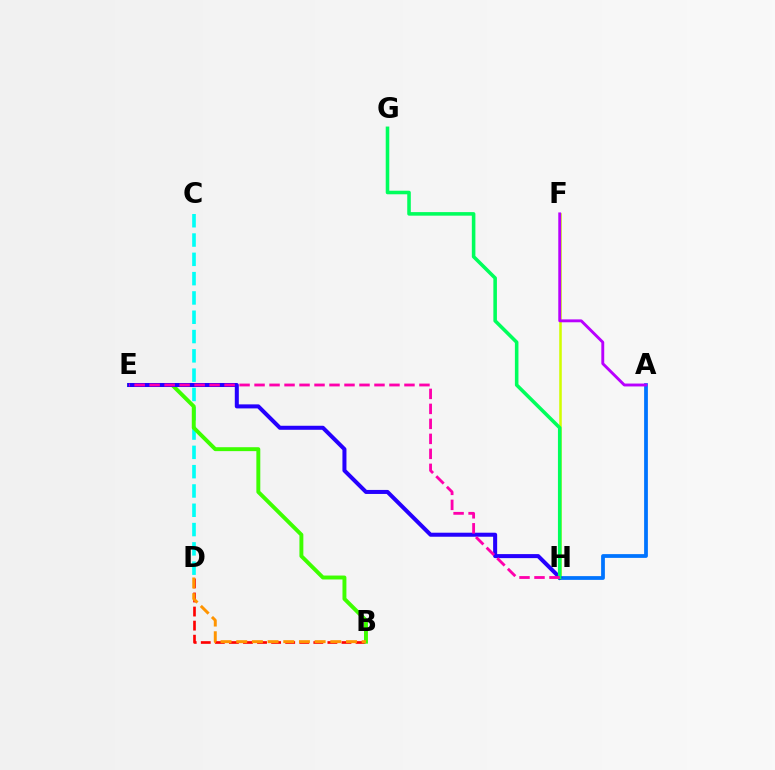{('B', 'D'): [{'color': '#ff0000', 'line_style': 'dashed', 'thickness': 1.91}, {'color': '#ff9400', 'line_style': 'dashed', 'thickness': 2.13}], ('C', 'D'): [{'color': '#00fff6', 'line_style': 'dashed', 'thickness': 2.62}], ('F', 'H'): [{'color': '#d1ff00', 'line_style': 'solid', 'thickness': 1.83}], ('B', 'E'): [{'color': '#3dff00', 'line_style': 'solid', 'thickness': 2.82}], ('A', 'H'): [{'color': '#0074ff', 'line_style': 'solid', 'thickness': 2.71}], ('E', 'H'): [{'color': '#2500ff', 'line_style': 'solid', 'thickness': 2.9}, {'color': '#ff00ac', 'line_style': 'dashed', 'thickness': 2.04}], ('A', 'F'): [{'color': '#b900ff', 'line_style': 'solid', 'thickness': 2.08}], ('G', 'H'): [{'color': '#00ff5c', 'line_style': 'solid', 'thickness': 2.57}]}